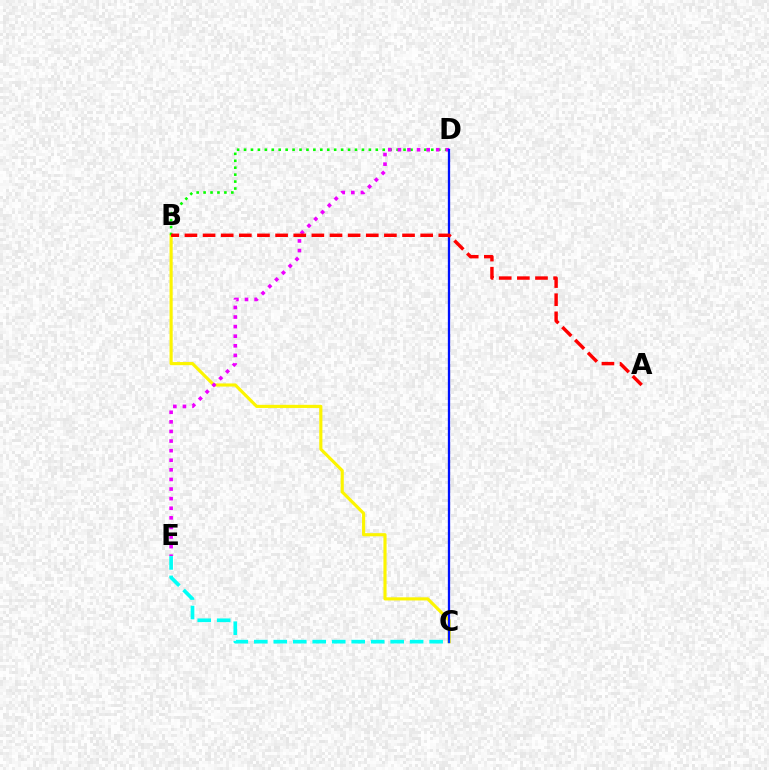{('B', 'C'): [{'color': '#fcf500', 'line_style': 'solid', 'thickness': 2.26}], ('B', 'D'): [{'color': '#08ff00', 'line_style': 'dotted', 'thickness': 1.88}], ('D', 'E'): [{'color': '#ee00ff', 'line_style': 'dotted', 'thickness': 2.61}], ('C', 'D'): [{'color': '#0010ff', 'line_style': 'solid', 'thickness': 1.66}], ('C', 'E'): [{'color': '#00fff6', 'line_style': 'dashed', 'thickness': 2.65}], ('A', 'B'): [{'color': '#ff0000', 'line_style': 'dashed', 'thickness': 2.46}]}